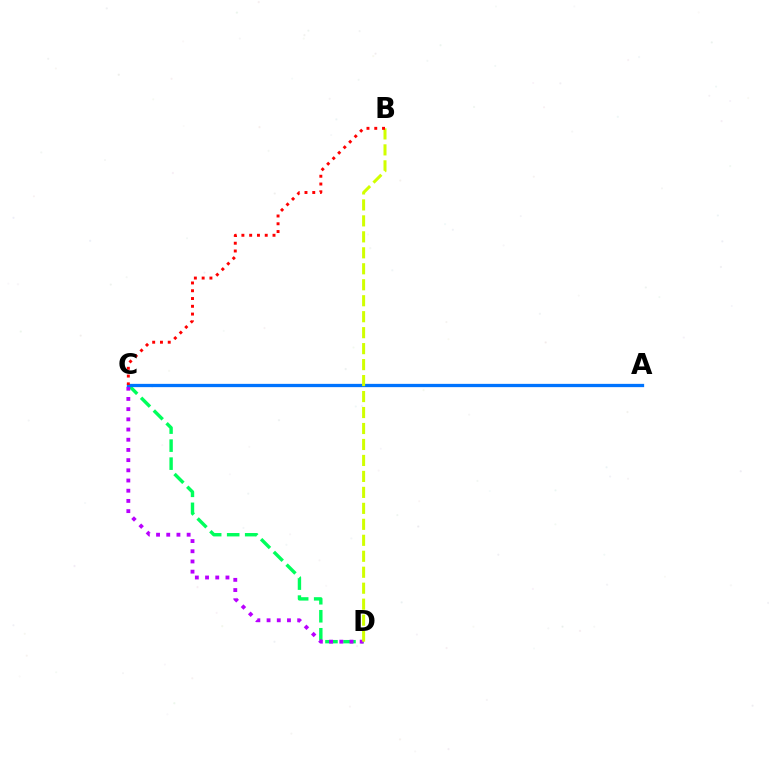{('C', 'D'): [{'color': '#00ff5c', 'line_style': 'dashed', 'thickness': 2.45}, {'color': '#b900ff', 'line_style': 'dotted', 'thickness': 2.77}], ('A', 'C'): [{'color': '#0074ff', 'line_style': 'solid', 'thickness': 2.36}], ('B', 'D'): [{'color': '#d1ff00', 'line_style': 'dashed', 'thickness': 2.17}], ('B', 'C'): [{'color': '#ff0000', 'line_style': 'dotted', 'thickness': 2.11}]}